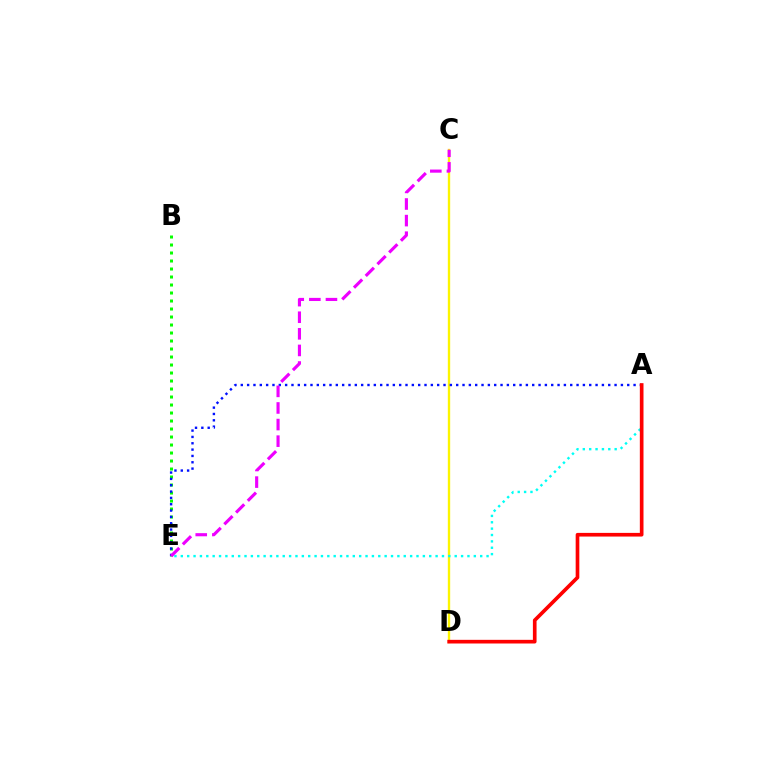{('C', 'D'): [{'color': '#fcf500', 'line_style': 'solid', 'thickness': 1.7}], ('B', 'E'): [{'color': '#08ff00', 'line_style': 'dotted', 'thickness': 2.17}], ('A', 'E'): [{'color': '#00fff6', 'line_style': 'dotted', 'thickness': 1.73}, {'color': '#0010ff', 'line_style': 'dotted', 'thickness': 1.72}], ('A', 'D'): [{'color': '#ff0000', 'line_style': 'solid', 'thickness': 2.64}], ('C', 'E'): [{'color': '#ee00ff', 'line_style': 'dashed', 'thickness': 2.25}]}